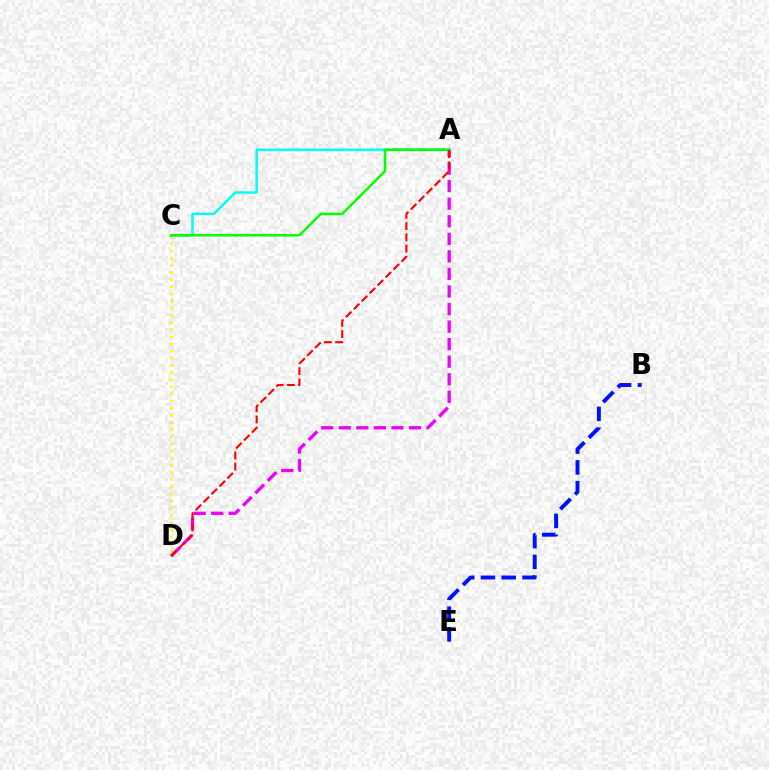{('C', 'D'): [{'color': '#fcf500', 'line_style': 'dotted', 'thickness': 1.94}], ('A', 'C'): [{'color': '#00fff6', 'line_style': 'solid', 'thickness': 1.78}, {'color': '#08ff00', 'line_style': 'solid', 'thickness': 1.82}], ('A', 'D'): [{'color': '#ee00ff', 'line_style': 'dashed', 'thickness': 2.38}, {'color': '#ff0000', 'line_style': 'dashed', 'thickness': 1.52}], ('B', 'E'): [{'color': '#0010ff', 'line_style': 'dashed', 'thickness': 2.82}]}